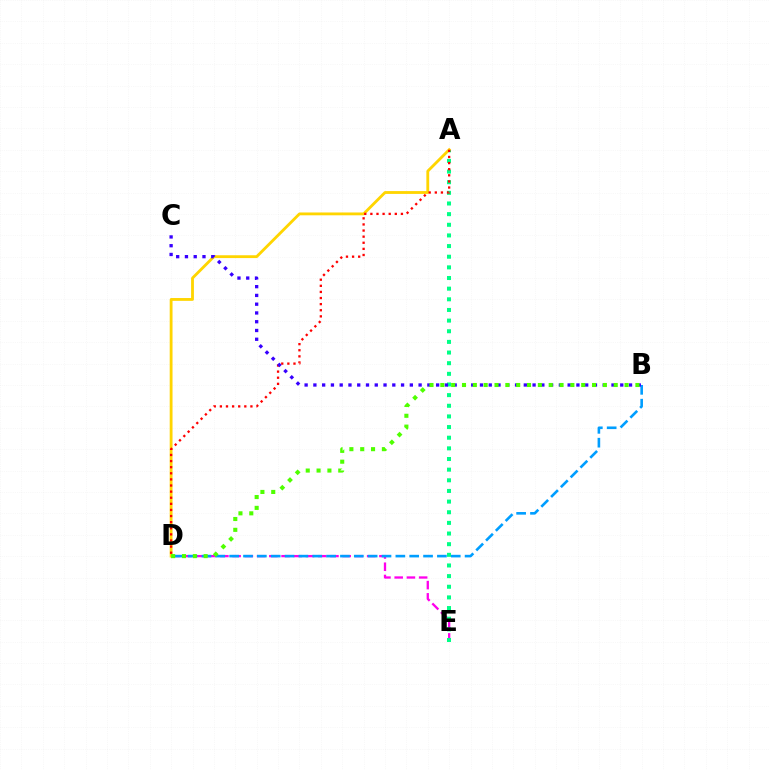{('D', 'E'): [{'color': '#ff00ed', 'line_style': 'dashed', 'thickness': 1.66}], ('A', 'E'): [{'color': '#00ff86', 'line_style': 'dotted', 'thickness': 2.89}], ('A', 'D'): [{'color': '#ffd500', 'line_style': 'solid', 'thickness': 2.03}, {'color': '#ff0000', 'line_style': 'dotted', 'thickness': 1.66}], ('B', 'D'): [{'color': '#009eff', 'line_style': 'dashed', 'thickness': 1.88}, {'color': '#4fff00', 'line_style': 'dotted', 'thickness': 2.94}], ('B', 'C'): [{'color': '#3700ff', 'line_style': 'dotted', 'thickness': 2.38}]}